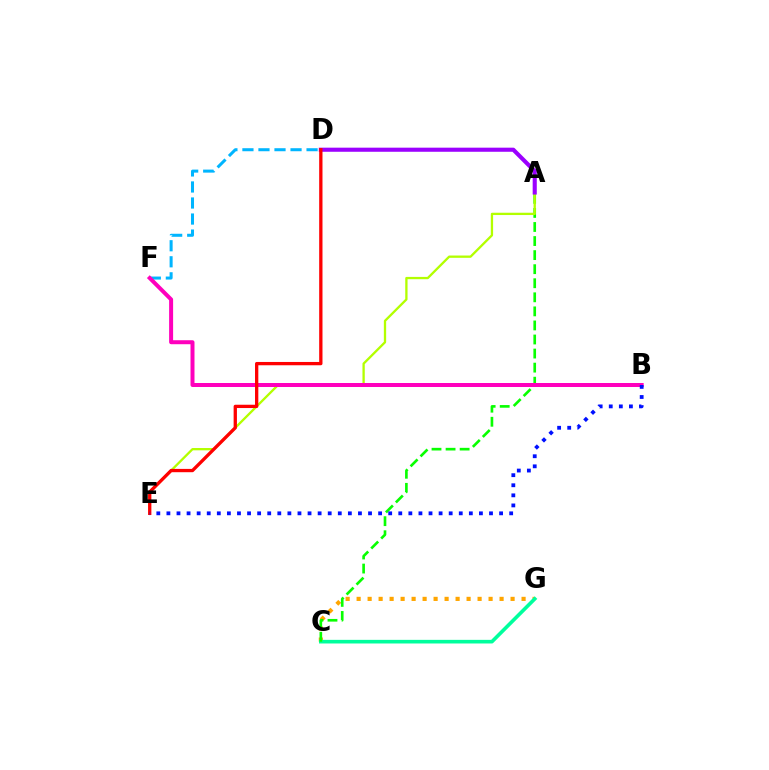{('C', 'G'): [{'color': '#ffa500', 'line_style': 'dotted', 'thickness': 2.99}, {'color': '#00ff9d', 'line_style': 'solid', 'thickness': 2.61}], ('D', 'F'): [{'color': '#00b5ff', 'line_style': 'dashed', 'thickness': 2.18}], ('A', 'C'): [{'color': '#08ff00', 'line_style': 'dashed', 'thickness': 1.91}], ('A', 'E'): [{'color': '#b3ff00', 'line_style': 'solid', 'thickness': 1.66}], ('A', 'D'): [{'color': '#9b00ff', 'line_style': 'solid', 'thickness': 2.95}], ('B', 'F'): [{'color': '#ff00bd', 'line_style': 'solid', 'thickness': 2.87}], ('D', 'E'): [{'color': '#ff0000', 'line_style': 'solid', 'thickness': 2.38}], ('B', 'E'): [{'color': '#0010ff', 'line_style': 'dotted', 'thickness': 2.74}]}